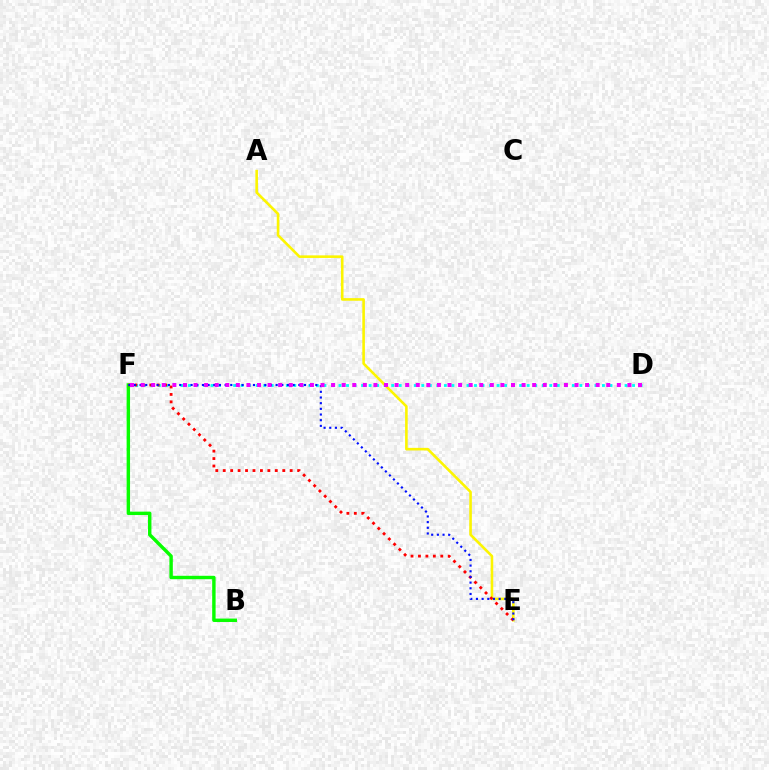{('D', 'F'): [{'color': '#00fff6', 'line_style': 'dotted', 'thickness': 2.05}, {'color': '#ee00ff', 'line_style': 'dotted', 'thickness': 2.88}], ('A', 'E'): [{'color': '#fcf500', 'line_style': 'solid', 'thickness': 1.88}], ('B', 'F'): [{'color': '#08ff00', 'line_style': 'solid', 'thickness': 2.46}], ('E', 'F'): [{'color': '#ff0000', 'line_style': 'dotted', 'thickness': 2.02}, {'color': '#0010ff', 'line_style': 'dotted', 'thickness': 1.54}]}